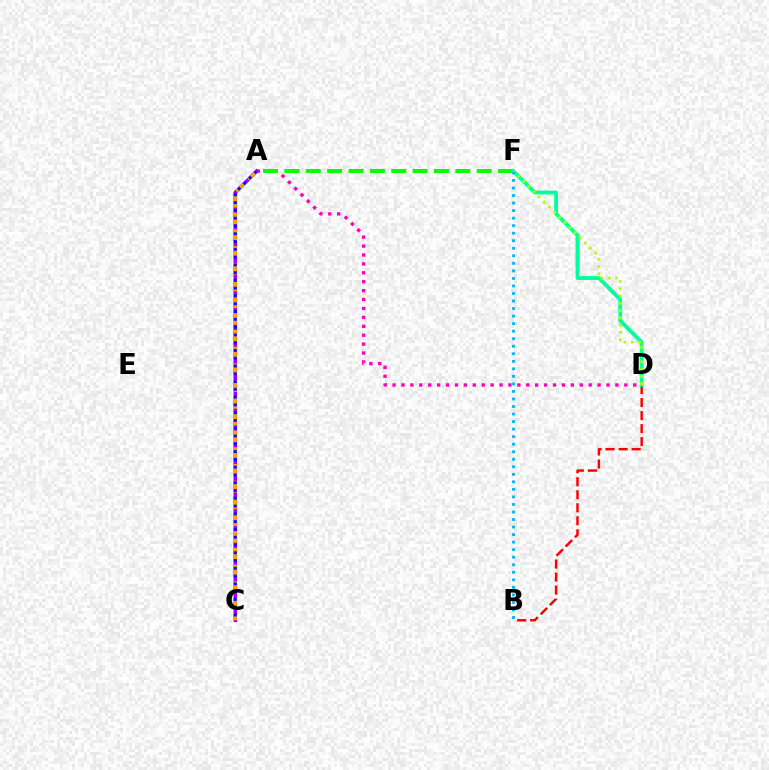{('A', 'D'): [{'color': '#ff00bd', 'line_style': 'dotted', 'thickness': 2.42}], ('A', 'F'): [{'color': '#08ff00', 'line_style': 'dashed', 'thickness': 2.9}], ('A', 'C'): [{'color': '#9b00ff', 'line_style': 'solid', 'thickness': 2.55}, {'color': '#ffa500', 'line_style': 'dashed', 'thickness': 2.28}, {'color': '#0010ff', 'line_style': 'dotted', 'thickness': 2.11}], ('B', 'D'): [{'color': '#ff0000', 'line_style': 'dashed', 'thickness': 1.77}], ('D', 'F'): [{'color': '#00ff9d', 'line_style': 'solid', 'thickness': 2.75}, {'color': '#b3ff00', 'line_style': 'dotted', 'thickness': 1.97}], ('B', 'F'): [{'color': '#00b5ff', 'line_style': 'dotted', 'thickness': 2.05}]}